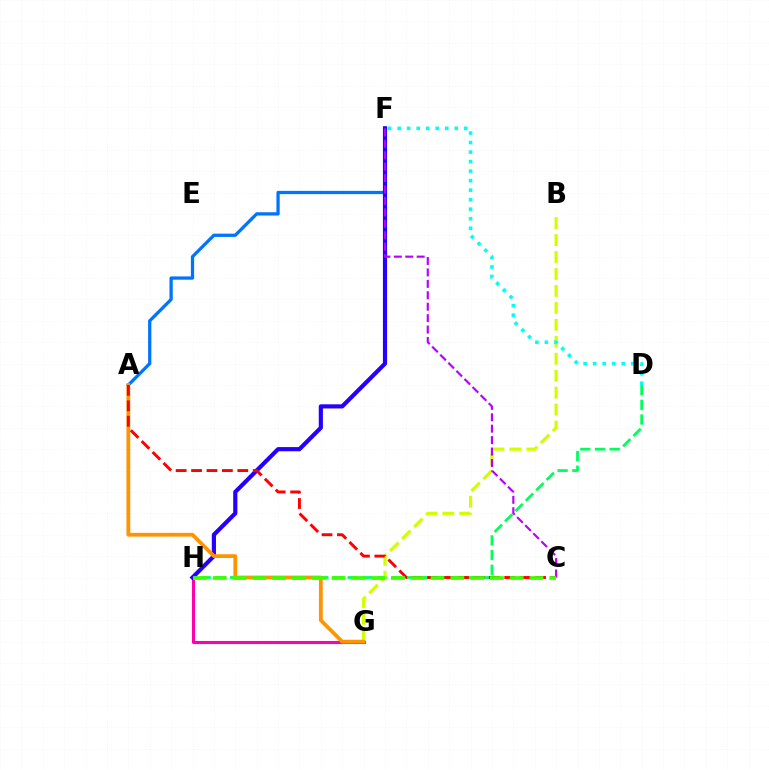{('A', 'F'): [{'color': '#0074ff', 'line_style': 'solid', 'thickness': 2.35}], ('G', 'H'): [{'color': '#ff00ac', 'line_style': 'solid', 'thickness': 2.22}], ('D', 'H'): [{'color': '#00ff5c', 'line_style': 'dashed', 'thickness': 2.0}], ('B', 'G'): [{'color': '#d1ff00', 'line_style': 'dashed', 'thickness': 2.3}], ('D', 'F'): [{'color': '#00fff6', 'line_style': 'dotted', 'thickness': 2.59}], ('F', 'H'): [{'color': '#2500ff', 'line_style': 'solid', 'thickness': 3.0}], ('C', 'F'): [{'color': '#b900ff', 'line_style': 'dashed', 'thickness': 1.55}], ('A', 'G'): [{'color': '#ff9400', 'line_style': 'solid', 'thickness': 2.72}], ('A', 'C'): [{'color': '#ff0000', 'line_style': 'dashed', 'thickness': 2.09}], ('C', 'H'): [{'color': '#3dff00', 'line_style': 'dashed', 'thickness': 2.69}]}